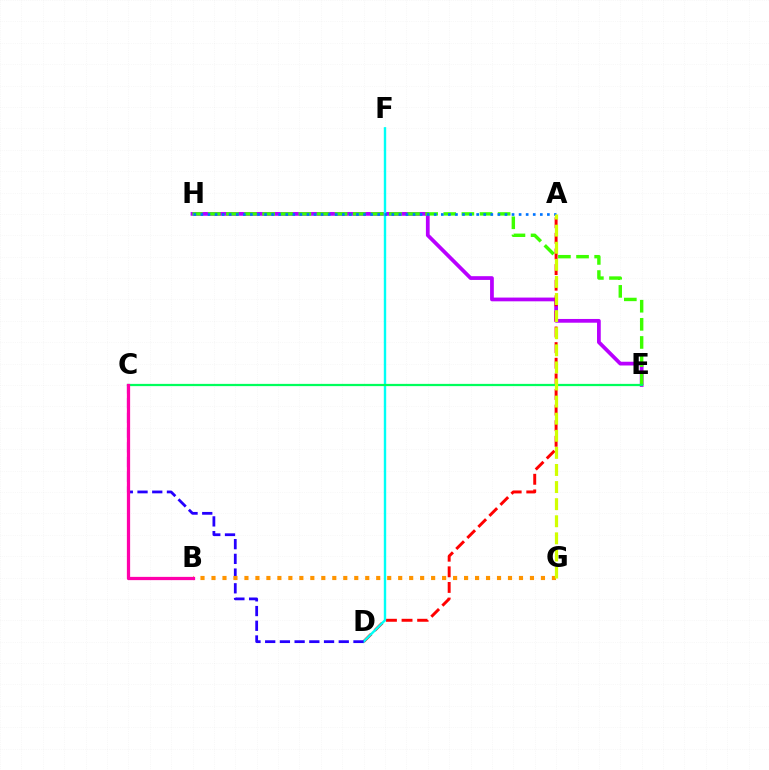{('E', 'H'): [{'color': '#b900ff', 'line_style': 'solid', 'thickness': 2.7}, {'color': '#3dff00', 'line_style': 'dashed', 'thickness': 2.46}], ('A', 'D'): [{'color': '#ff0000', 'line_style': 'dashed', 'thickness': 2.12}], ('D', 'F'): [{'color': '#00fff6', 'line_style': 'solid', 'thickness': 1.73}], ('C', 'E'): [{'color': '#00ff5c', 'line_style': 'solid', 'thickness': 1.61}], ('C', 'D'): [{'color': '#2500ff', 'line_style': 'dashed', 'thickness': 2.0}], ('B', 'G'): [{'color': '#ff9400', 'line_style': 'dotted', 'thickness': 2.98}], ('A', 'H'): [{'color': '#0074ff', 'line_style': 'dotted', 'thickness': 1.92}], ('B', 'C'): [{'color': '#ff00ac', 'line_style': 'solid', 'thickness': 2.34}], ('A', 'G'): [{'color': '#d1ff00', 'line_style': 'dashed', 'thickness': 2.32}]}